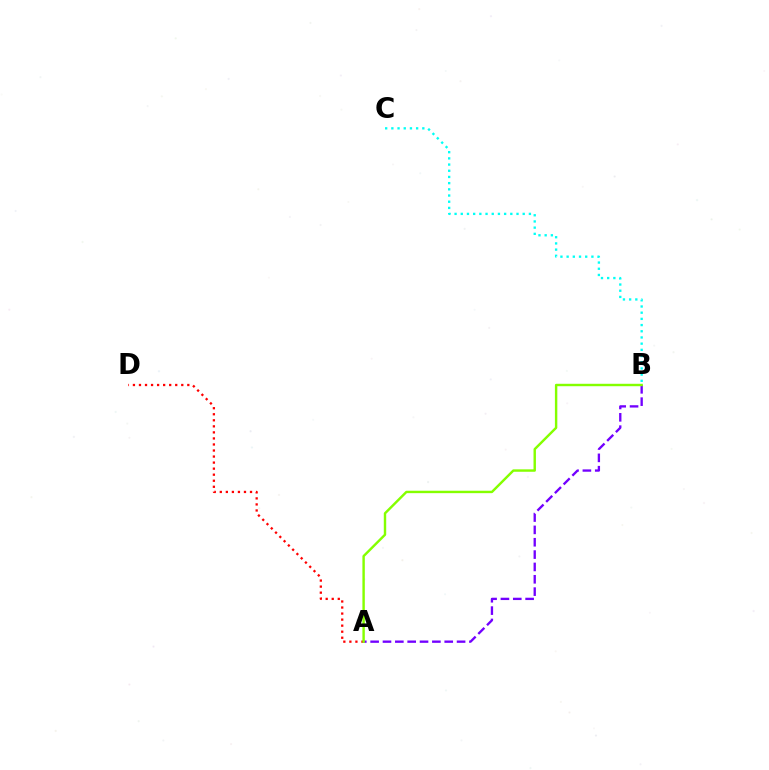{('B', 'C'): [{'color': '#00fff6', 'line_style': 'dotted', 'thickness': 1.68}], ('A', 'D'): [{'color': '#ff0000', 'line_style': 'dotted', 'thickness': 1.64}], ('A', 'B'): [{'color': '#7200ff', 'line_style': 'dashed', 'thickness': 1.68}, {'color': '#84ff00', 'line_style': 'solid', 'thickness': 1.74}]}